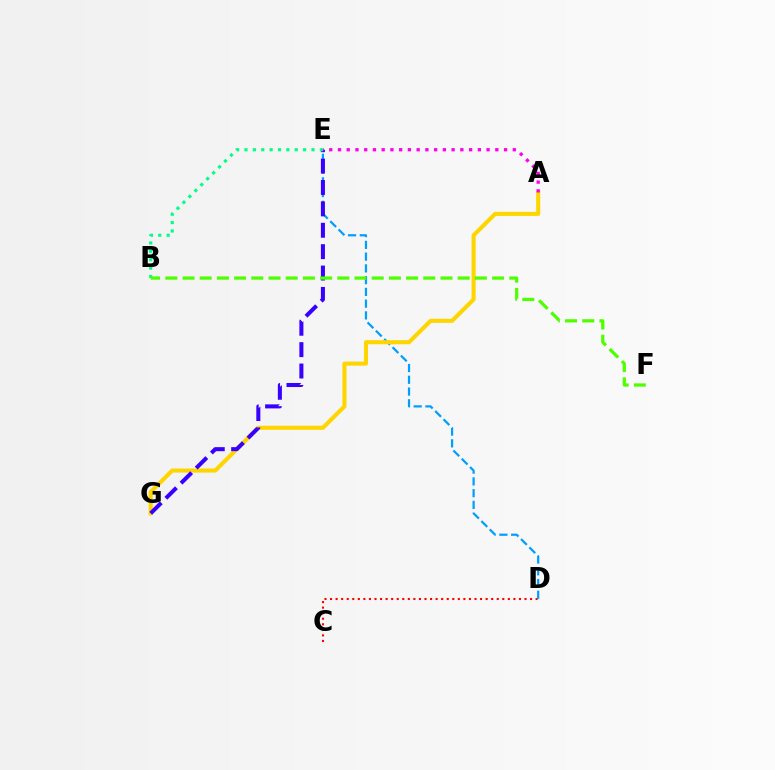{('C', 'D'): [{'color': '#ff0000', 'line_style': 'dotted', 'thickness': 1.51}], ('D', 'E'): [{'color': '#009eff', 'line_style': 'dashed', 'thickness': 1.6}], ('A', 'G'): [{'color': '#ffd500', 'line_style': 'solid', 'thickness': 2.93}], ('E', 'G'): [{'color': '#3700ff', 'line_style': 'dashed', 'thickness': 2.91}], ('B', 'E'): [{'color': '#00ff86', 'line_style': 'dotted', 'thickness': 2.28}], ('A', 'E'): [{'color': '#ff00ed', 'line_style': 'dotted', 'thickness': 2.37}], ('B', 'F'): [{'color': '#4fff00', 'line_style': 'dashed', 'thickness': 2.34}]}